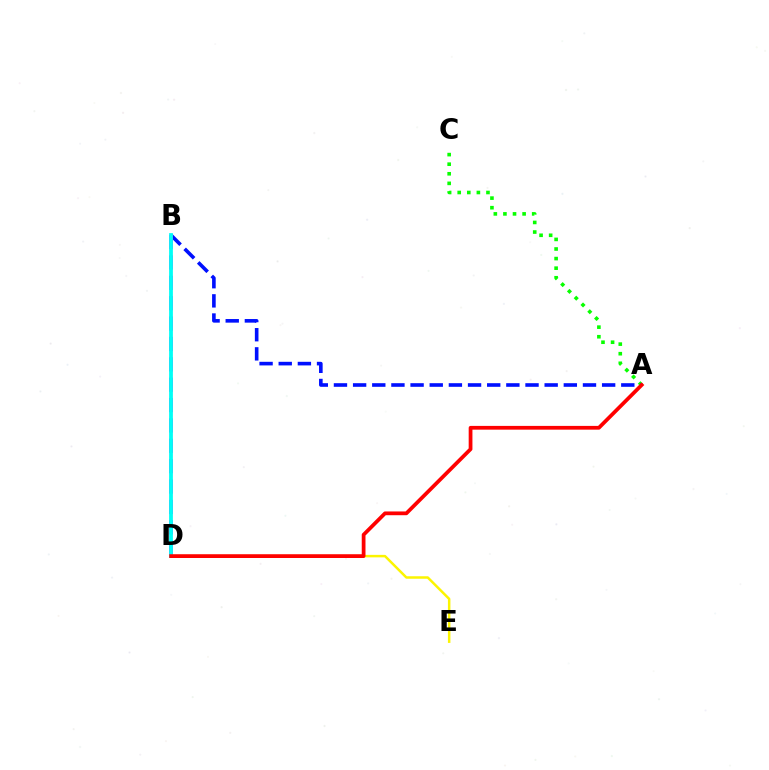{('A', 'C'): [{'color': '#08ff00', 'line_style': 'dotted', 'thickness': 2.6}], ('A', 'B'): [{'color': '#0010ff', 'line_style': 'dashed', 'thickness': 2.6}], ('D', 'E'): [{'color': '#fcf500', 'line_style': 'solid', 'thickness': 1.79}], ('B', 'D'): [{'color': '#ee00ff', 'line_style': 'dashed', 'thickness': 2.77}, {'color': '#00fff6', 'line_style': 'solid', 'thickness': 2.72}], ('A', 'D'): [{'color': '#ff0000', 'line_style': 'solid', 'thickness': 2.7}]}